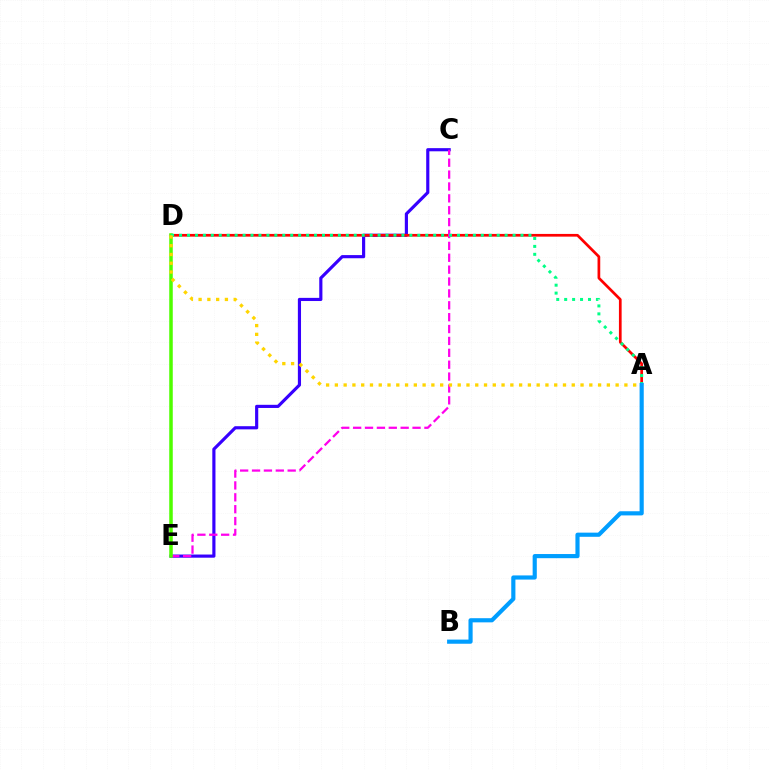{('C', 'E'): [{'color': '#3700ff', 'line_style': 'solid', 'thickness': 2.27}, {'color': '#ff00ed', 'line_style': 'dashed', 'thickness': 1.61}], ('A', 'D'): [{'color': '#ff0000', 'line_style': 'solid', 'thickness': 1.95}, {'color': '#00ff86', 'line_style': 'dotted', 'thickness': 2.16}, {'color': '#ffd500', 'line_style': 'dotted', 'thickness': 2.38}], ('D', 'E'): [{'color': '#4fff00', 'line_style': 'solid', 'thickness': 2.54}], ('A', 'B'): [{'color': '#009eff', 'line_style': 'solid', 'thickness': 2.99}]}